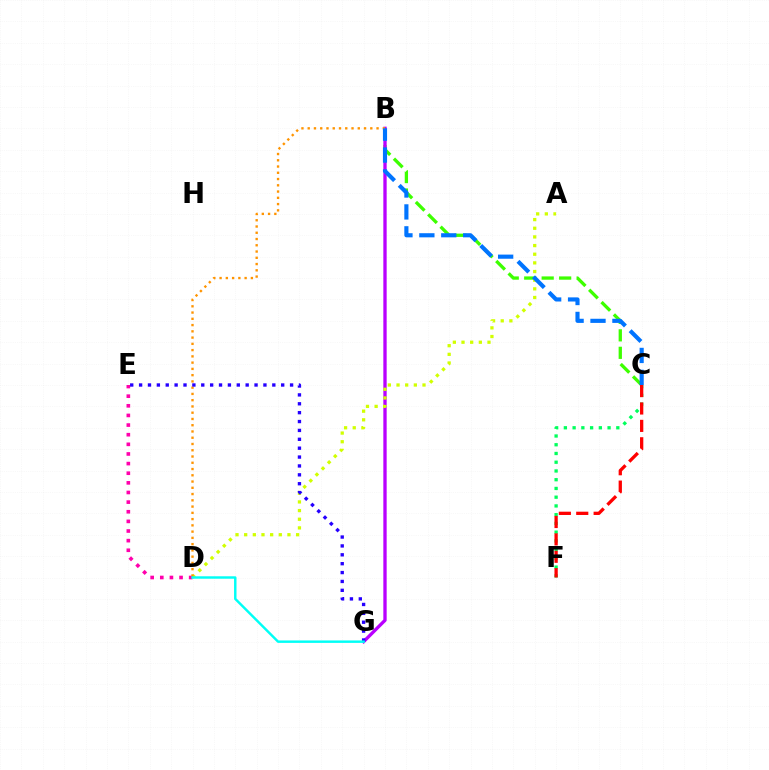{('B', 'C'): [{'color': '#3dff00', 'line_style': 'dashed', 'thickness': 2.37}, {'color': '#0074ff', 'line_style': 'dashed', 'thickness': 2.98}], ('B', 'G'): [{'color': '#b900ff', 'line_style': 'solid', 'thickness': 2.4}], ('A', 'D'): [{'color': '#d1ff00', 'line_style': 'dotted', 'thickness': 2.35}], ('C', 'F'): [{'color': '#00ff5c', 'line_style': 'dotted', 'thickness': 2.37}, {'color': '#ff0000', 'line_style': 'dashed', 'thickness': 2.36}], ('D', 'E'): [{'color': '#ff00ac', 'line_style': 'dotted', 'thickness': 2.62}], ('B', 'D'): [{'color': '#ff9400', 'line_style': 'dotted', 'thickness': 1.7}], ('E', 'G'): [{'color': '#2500ff', 'line_style': 'dotted', 'thickness': 2.41}], ('D', 'G'): [{'color': '#00fff6', 'line_style': 'solid', 'thickness': 1.76}]}